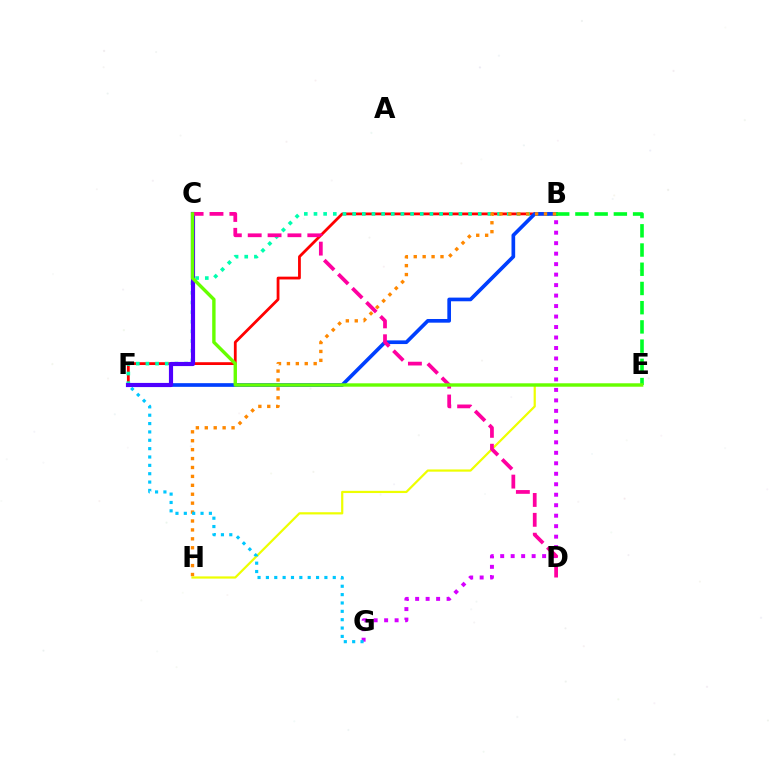{('B', 'F'): [{'color': '#ff0000', 'line_style': 'solid', 'thickness': 2.01}, {'color': '#00ffaf', 'line_style': 'dotted', 'thickness': 2.63}, {'color': '#003fff', 'line_style': 'solid', 'thickness': 2.64}], ('B', 'G'): [{'color': '#d600ff', 'line_style': 'dotted', 'thickness': 2.85}], ('B', 'E'): [{'color': '#00ff27', 'line_style': 'dashed', 'thickness': 2.61}], ('E', 'H'): [{'color': '#eeff00', 'line_style': 'solid', 'thickness': 1.6}], ('C', 'F'): [{'color': '#4f00ff', 'line_style': 'solid', 'thickness': 2.99}], ('B', 'H'): [{'color': '#ff8800', 'line_style': 'dotted', 'thickness': 2.42}], ('F', 'G'): [{'color': '#00c7ff', 'line_style': 'dotted', 'thickness': 2.27}], ('C', 'D'): [{'color': '#ff00a0', 'line_style': 'dashed', 'thickness': 2.7}], ('C', 'E'): [{'color': '#66ff00', 'line_style': 'solid', 'thickness': 2.44}]}